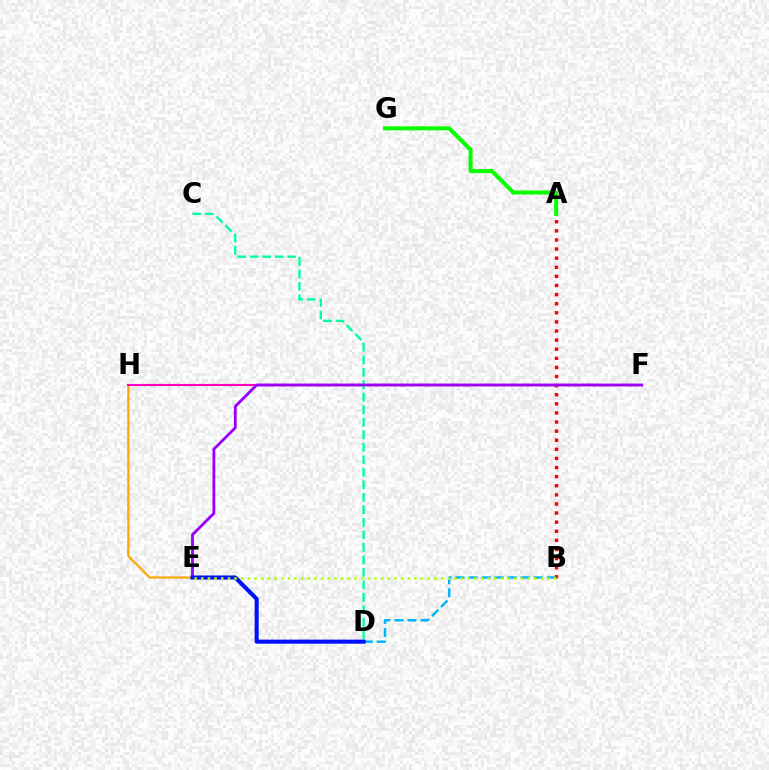{('A', 'B'): [{'color': '#ff0000', 'line_style': 'dotted', 'thickness': 2.47}], ('B', 'D'): [{'color': '#00b5ff', 'line_style': 'dashed', 'thickness': 1.77}], ('C', 'D'): [{'color': '#00ff9d', 'line_style': 'dashed', 'thickness': 1.7}], ('A', 'G'): [{'color': '#08ff00', 'line_style': 'solid', 'thickness': 2.91}], ('E', 'H'): [{'color': '#ffa500', 'line_style': 'solid', 'thickness': 1.55}], ('F', 'H'): [{'color': '#ff00bd', 'line_style': 'solid', 'thickness': 1.55}], ('E', 'F'): [{'color': '#9b00ff', 'line_style': 'solid', 'thickness': 2.04}], ('D', 'E'): [{'color': '#0010ff', 'line_style': 'solid', 'thickness': 2.93}], ('B', 'E'): [{'color': '#b3ff00', 'line_style': 'dotted', 'thickness': 1.81}]}